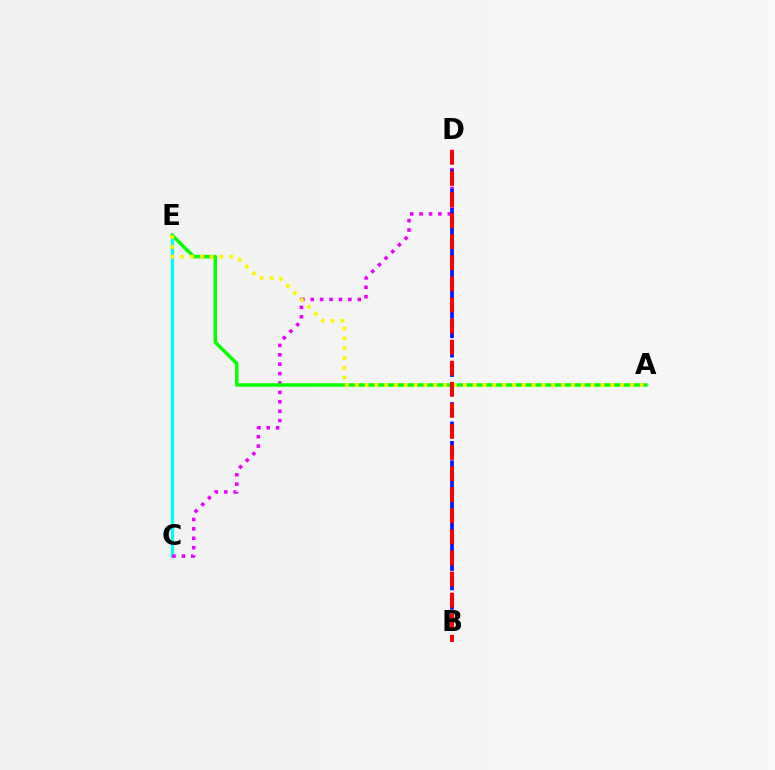{('C', 'E'): [{'color': '#00fff6', 'line_style': 'solid', 'thickness': 2.36}], ('C', 'D'): [{'color': '#ee00ff', 'line_style': 'dotted', 'thickness': 2.55}], ('B', 'D'): [{'color': '#0010ff', 'line_style': 'dashed', 'thickness': 2.64}, {'color': '#ff0000', 'line_style': 'dashed', 'thickness': 2.86}], ('A', 'E'): [{'color': '#08ff00', 'line_style': 'solid', 'thickness': 2.53}, {'color': '#fcf500', 'line_style': 'dotted', 'thickness': 2.67}]}